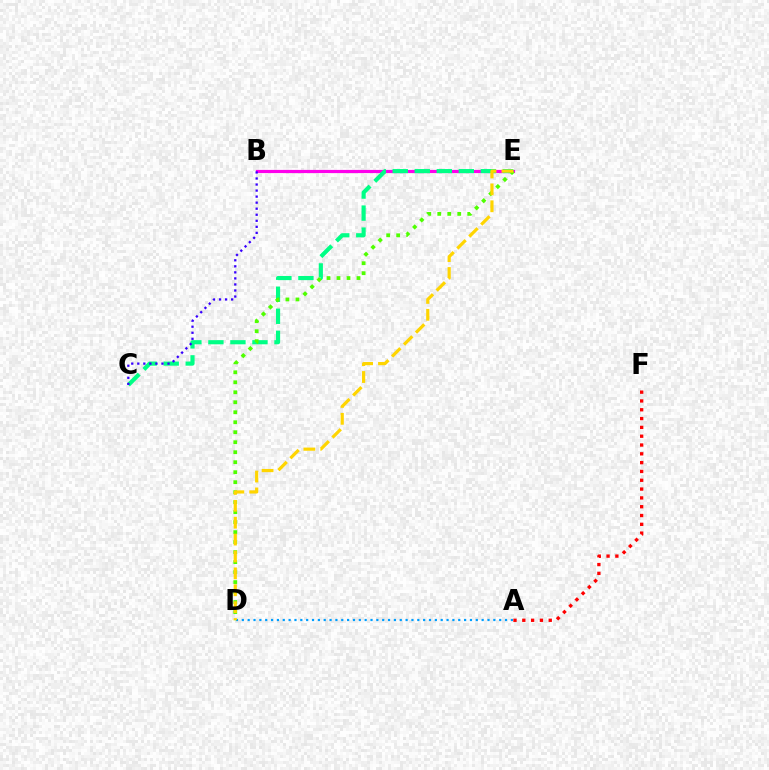{('B', 'E'): [{'color': '#ff00ed', 'line_style': 'solid', 'thickness': 2.29}], ('C', 'E'): [{'color': '#00ff86', 'line_style': 'dashed', 'thickness': 2.99}], ('A', 'D'): [{'color': '#009eff', 'line_style': 'dotted', 'thickness': 1.59}], ('A', 'F'): [{'color': '#ff0000', 'line_style': 'dotted', 'thickness': 2.39}], ('D', 'E'): [{'color': '#4fff00', 'line_style': 'dotted', 'thickness': 2.71}, {'color': '#ffd500', 'line_style': 'dashed', 'thickness': 2.29}], ('B', 'C'): [{'color': '#3700ff', 'line_style': 'dotted', 'thickness': 1.64}]}